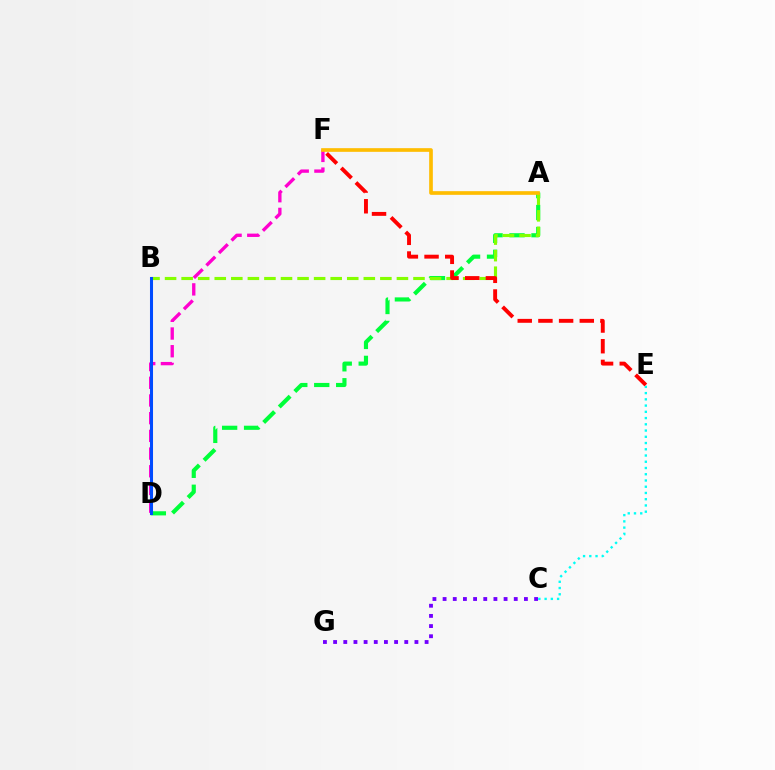{('A', 'D'): [{'color': '#00ff39', 'line_style': 'dashed', 'thickness': 2.98}], ('A', 'B'): [{'color': '#84ff00', 'line_style': 'dashed', 'thickness': 2.25}], ('C', 'E'): [{'color': '#00fff6', 'line_style': 'dotted', 'thickness': 1.7}], ('D', 'F'): [{'color': '#ff00cf', 'line_style': 'dashed', 'thickness': 2.4}], ('B', 'D'): [{'color': '#004bff', 'line_style': 'solid', 'thickness': 2.19}], ('E', 'F'): [{'color': '#ff0000', 'line_style': 'dashed', 'thickness': 2.81}], ('C', 'G'): [{'color': '#7200ff', 'line_style': 'dotted', 'thickness': 2.76}], ('A', 'F'): [{'color': '#ffbd00', 'line_style': 'solid', 'thickness': 2.64}]}